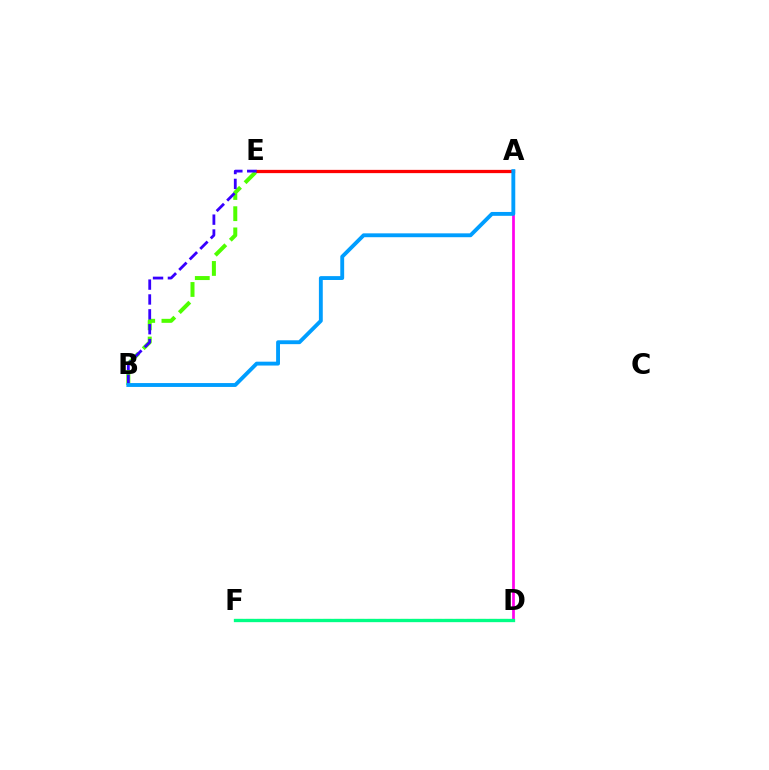{('A', 'E'): [{'color': '#ff0000', 'line_style': 'solid', 'thickness': 2.35}], ('D', 'F'): [{'color': '#ffd500', 'line_style': 'dashed', 'thickness': 1.5}, {'color': '#00ff86', 'line_style': 'solid', 'thickness': 2.39}], ('B', 'E'): [{'color': '#4fff00', 'line_style': 'dashed', 'thickness': 2.88}, {'color': '#3700ff', 'line_style': 'dashed', 'thickness': 2.02}], ('A', 'D'): [{'color': '#ff00ed', 'line_style': 'solid', 'thickness': 1.96}], ('A', 'B'): [{'color': '#009eff', 'line_style': 'solid', 'thickness': 2.78}]}